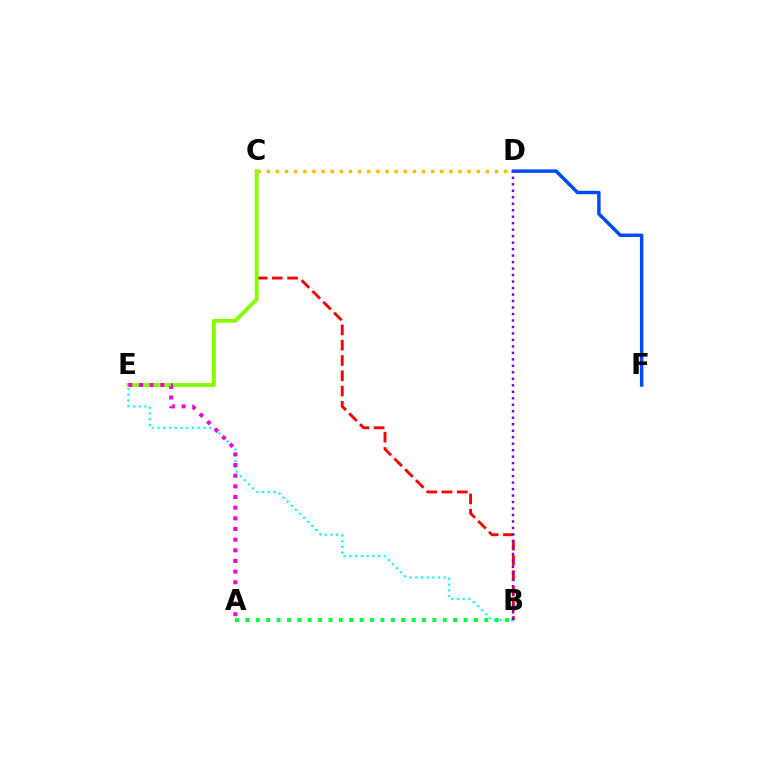{('B', 'E'): [{'color': '#00fff6', 'line_style': 'dotted', 'thickness': 1.56}], ('D', 'F'): [{'color': '#004bff', 'line_style': 'solid', 'thickness': 2.49}], ('C', 'D'): [{'color': '#ffbd00', 'line_style': 'dotted', 'thickness': 2.48}], ('B', 'C'): [{'color': '#ff0000', 'line_style': 'dashed', 'thickness': 2.08}], ('C', 'E'): [{'color': '#84ff00', 'line_style': 'solid', 'thickness': 2.76}], ('A', 'B'): [{'color': '#00ff39', 'line_style': 'dotted', 'thickness': 2.82}], ('B', 'D'): [{'color': '#7200ff', 'line_style': 'dotted', 'thickness': 1.76}], ('A', 'E'): [{'color': '#ff00cf', 'line_style': 'dotted', 'thickness': 2.9}]}